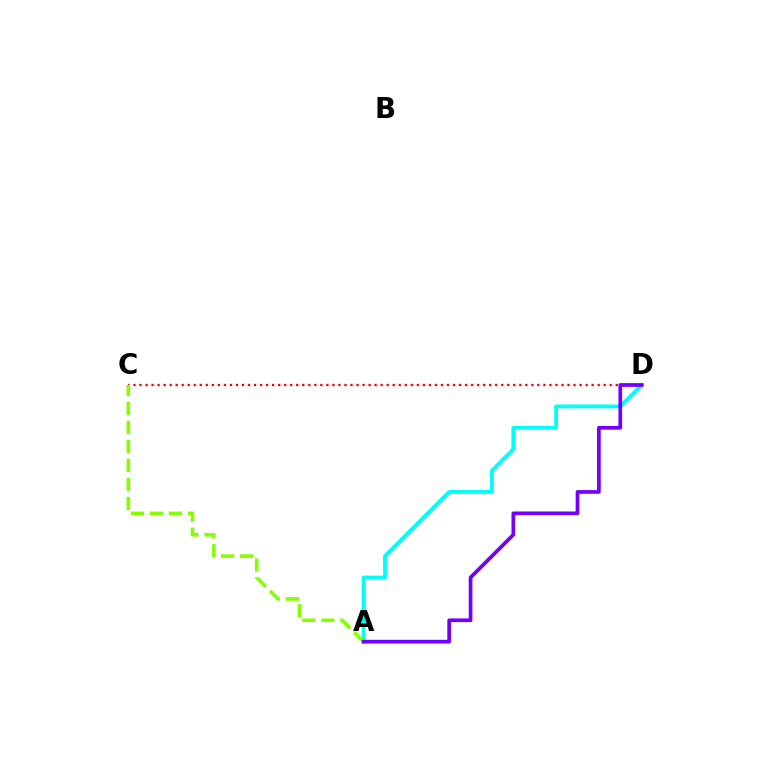{('C', 'D'): [{'color': '#ff0000', 'line_style': 'dotted', 'thickness': 1.64}], ('A', 'D'): [{'color': '#00fff6', 'line_style': 'solid', 'thickness': 2.75}, {'color': '#7200ff', 'line_style': 'solid', 'thickness': 2.67}], ('A', 'C'): [{'color': '#84ff00', 'line_style': 'dashed', 'thickness': 2.58}]}